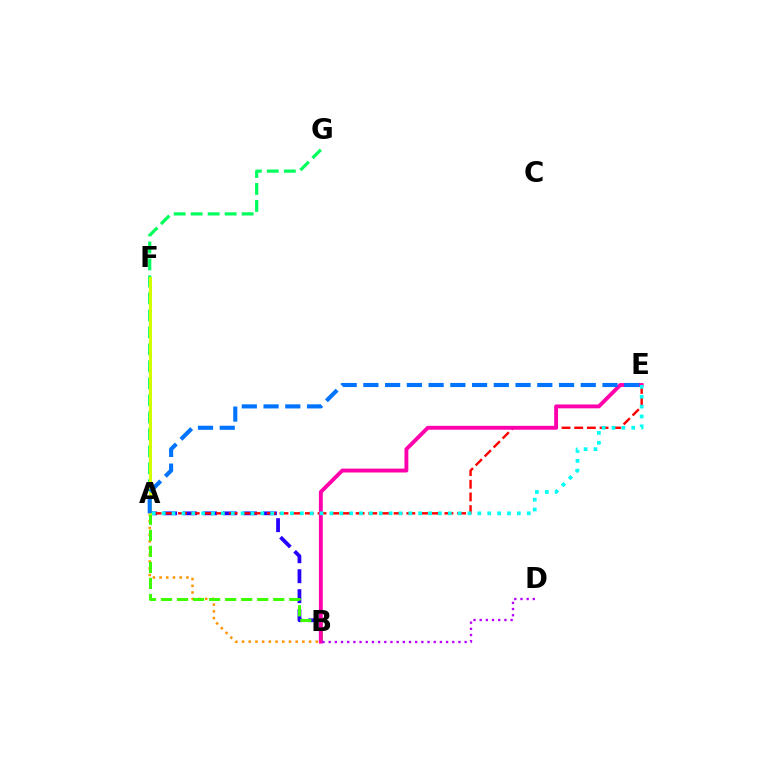{('A', 'B'): [{'color': '#ff9400', 'line_style': 'dotted', 'thickness': 1.82}, {'color': '#2500ff', 'line_style': 'dashed', 'thickness': 2.71}, {'color': '#3dff00', 'line_style': 'dashed', 'thickness': 2.18}], ('A', 'G'): [{'color': '#00ff5c', 'line_style': 'dashed', 'thickness': 2.31}], ('A', 'E'): [{'color': '#ff0000', 'line_style': 'dashed', 'thickness': 1.72}, {'color': '#00fff6', 'line_style': 'dotted', 'thickness': 2.68}, {'color': '#0074ff', 'line_style': 'dashed', 'thickness': 2.95}], ('B', 'E'): [{'color': '#ff00ac', 'line_style': 'solid', 'thickness': 2.79}], ('B', 'D'): [{'color': '#b900ff', 'line_style': 'dotted', 'thickness': 1.68}], ('A', 'F'): [{'color': '#d1ff00', 'line_style': 'solid', 'thickness': 2.16}]}